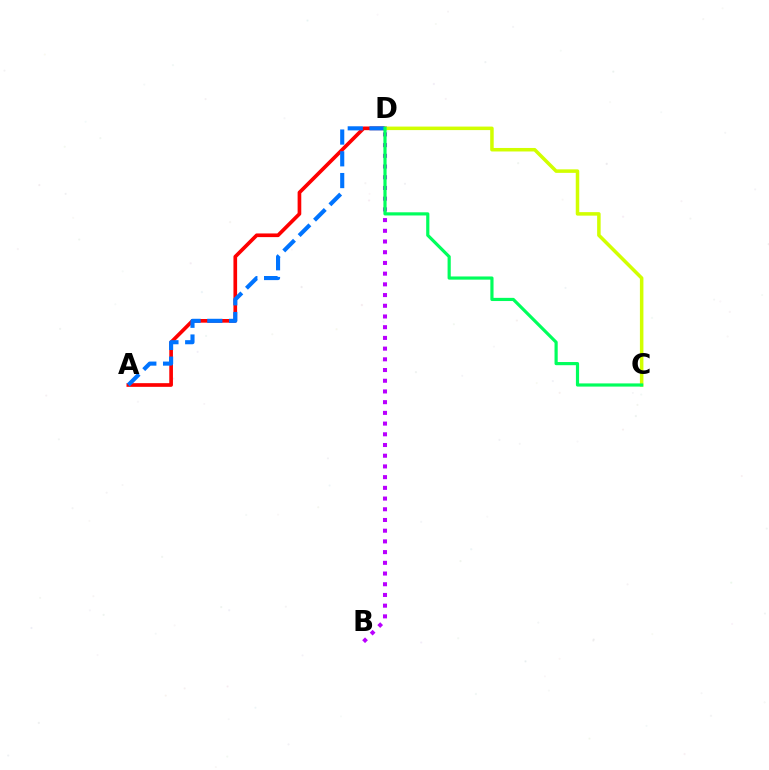{('A', 'D'): [{'color': '#ff0000', 'line_style': 'solid', 'thickness': 2.64}, {'color': '#0074ff', 'line_style': 'dashed', 'thickness': 2.96}], ('C', 'D'): [{'color': '#d1ff00', 'line_style': 'solid', 'thickness': 2.53}, {'color': '#00ff5c', 'line_style': 'solid', 'thickness': 2.29}], ('B', 'D'): [{'color': '#b900ff', 'line_style': 'dotted', 'thickness': 2.91}]}